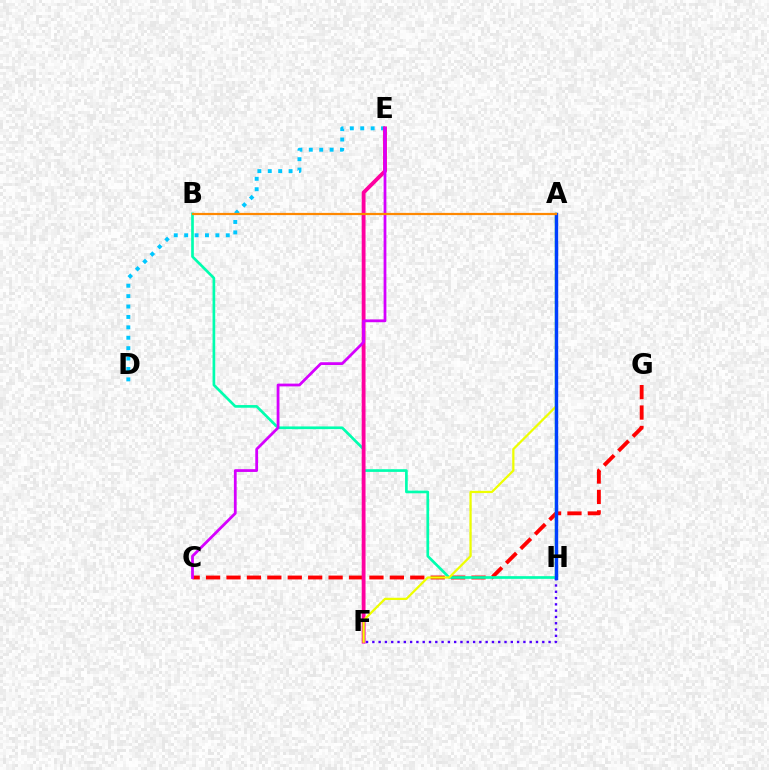{('A', 'H'): [{'color': '#66ff00', 'line_style': 'dashed', 'thickness': 1.55}, {'color': '#00ff27', 'line_style': 'solid', 'thickness': 1.6}, {'color': '#003fff', 'line_style': 'solid', 'thickness': 2.46}], ('C', 'G'): [{'color': '#ff0000', 'line_style': 'dashed', 'thickness': 2.77}], ('D', 'E'): [{'color': '#00c7ff', 'line_style': 'dotted', 'thickness': 2.83}], ('B', 'H'): [{'color': '#00ffaf', 'line_style': 'solid', 'thickness': 1.93}], ('E', 'F'): [{'color': '#ff00a0', 'line_style': 'solid', 'thickness': 2.76}], ('F', 'H'): [{'color': '#4f00ff', 'line_style': 'dotted', 'thickness': 1.71}], ('A', 'F'): [{'color': '#eeff00', 'line_style': 'solid', 'thickness': 1.61}], ('C', 'E'): [{'color': '#d600ff', 'line_style': 'solid', 'thickness': 2.0}], ('A', 'B'): [{'color': '#ff8800', 'line_style': 'solid', 'thickness': 1.6}]}